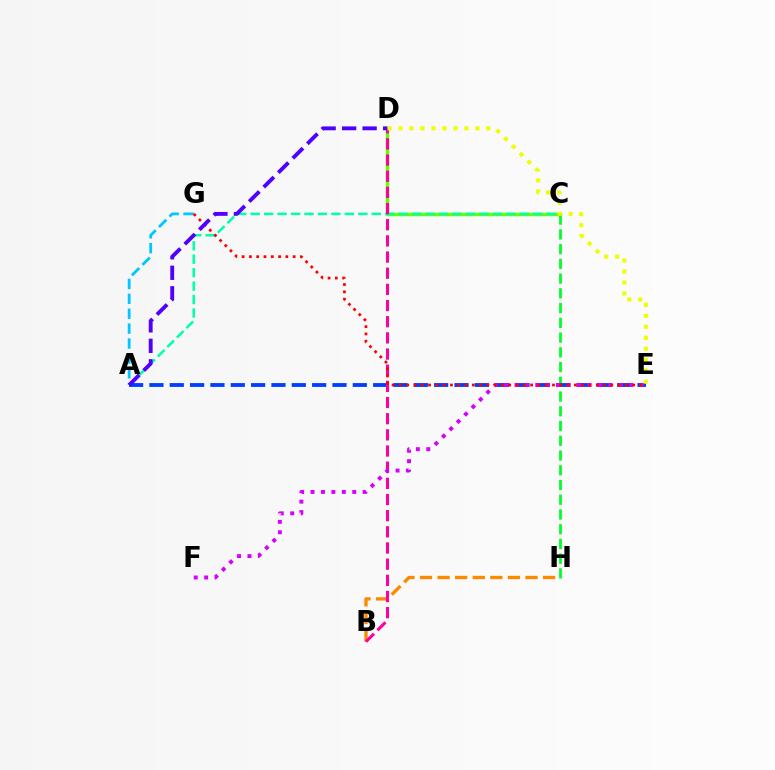{('C', 'D'): [{'color': '#66ff00', 'line_style': 'solid', 'thickness': 2.49}], ('A', 'G'): [{'color': '#00c7ff', 'line_style': 'dashed', 'thickness': 2.02}], ('C', 'H'): [{'color': '#00ff27', 'line_style': 'dashed', 'thickness': 2.0}], ('A', 'C'): [{'color': '#00ffaf', 'line_style': 'dashed', 'thickness': 1.83}], ('B', 'H'): [{'color': '#ff8800', 'line_style': 'dashed', 'thickness': 2.39}], ('A', 'E'): [{'color': '#003fff', 'line_style': 'dashed', 'thickness': 2.76}], ('B', 'D'): [{'color': '#ff00a0', 'line_style': 'dashed', 'thickness': 2.2}], ('E', 'F'): [{'color': '#d600ff', 'line_style': 'dotted', 'thickness': 2.83}], ('E', 'G'): [{'color': '#ff0000', 'line_style': 'dotted', 'thickness': 1.98}], ('A', 'D'): [{'color': '#4f00ff', 'line_style': 'dashed', 'thickness': 2.78}], ('D', 'E'): [{'color': '#eeff00', 'line_style': 'dotted', 'thickness': 2.98}]}